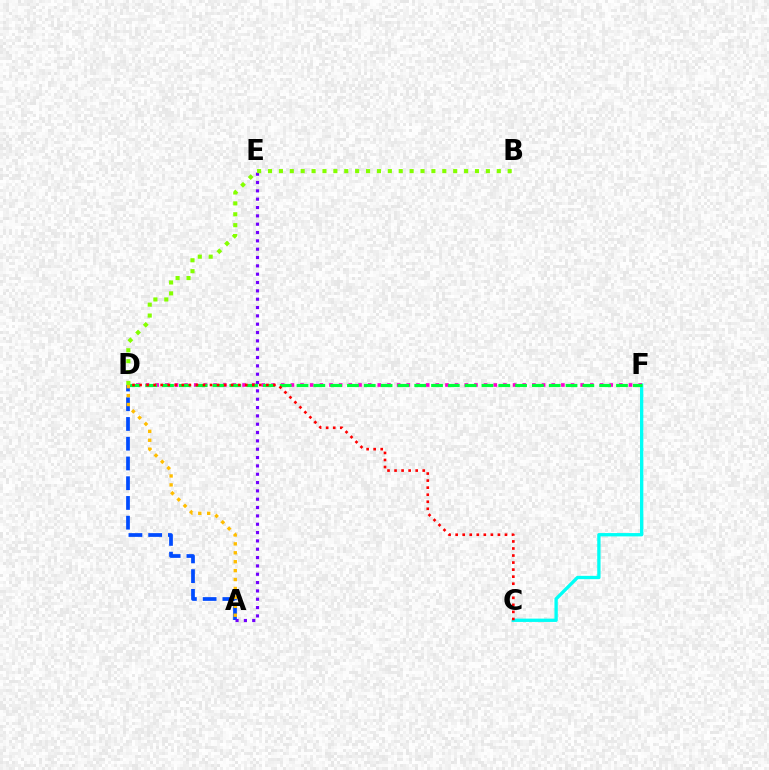{('C', 'F'): [{'color': '#00fff6', 'line_style': 'solid', 'thickness': 2.39}], ('A', 'D'): [{'color': '#004bff', 'line_style': 'dashed', 'thickness': 2.68}, {'color': '#ffbd00', 'line_style': 'dotted', 'thickness': 2.42}], ('D', 'F'): [{'color': '#ff00cf', 'line_style': 'dotted', 'thickness': 2.62}, {'color': '#00ff39', 'line_style': 'dashed', 'thickness': 2.28}], ('A', 'E'): [{'color': '#7200ff', 'line_style': 'dotted', 'thickness': 2.26}], ('C', 'D'): [{'color': '#ff0000', 'line_style': 'dotted', 'thickness': 1.91}], ('B', 'D'): [{'color': '#84ff00', 'line_style': 'dotted', 'thickness': 2.96}]}